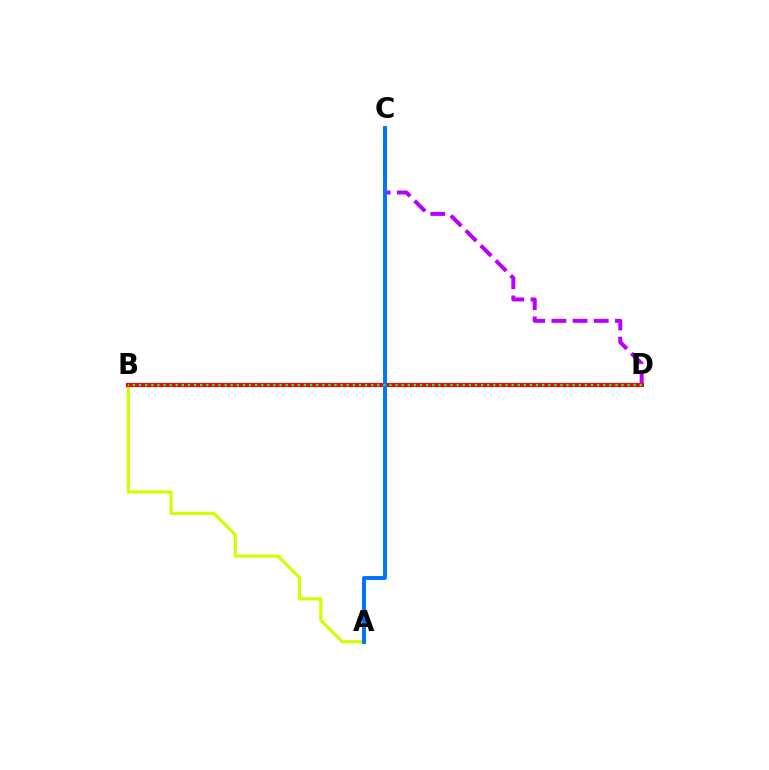{('A', 'B'): [{'color': '#d1ff00', 'line_style': 'solid', 'thickness': 2.29}], ('C', 'D'): [{'color': '#b900ff', 'line_style': 'dashed', 'thickness': 2.88}], ('B', 'D'): [{'color': '#ff0000', 'line_style': 'solid', 'thickness': 2.96}, {'color': '#00ff5c', 'line_style': 'dotted', 'thickness': 1.66}], ('A', 'C'): [{'color': '#0074ff', 'line_style': 'solid', 'thickness': 2.82}]}